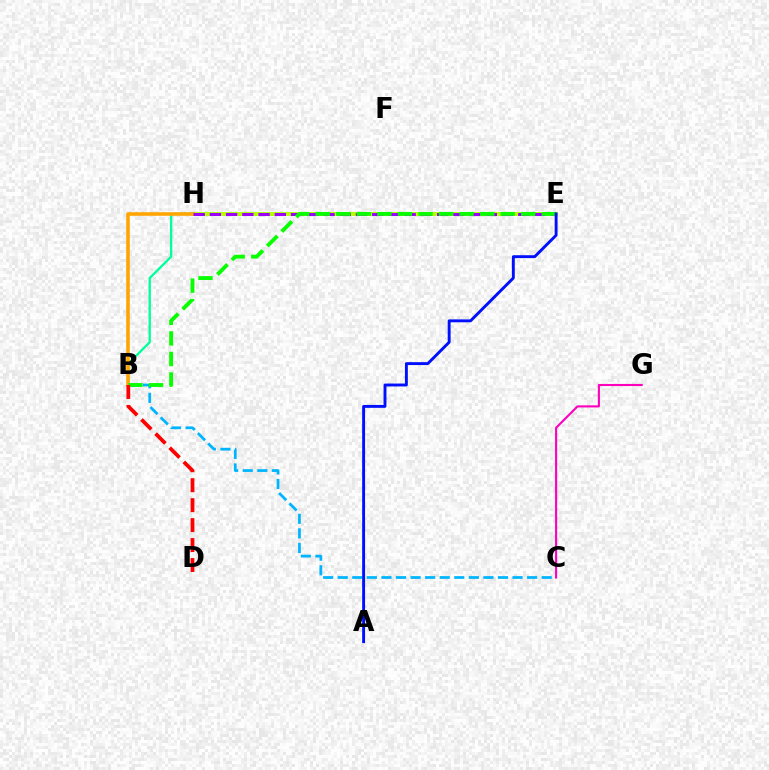{('B', 'E'): [{'color': '#00ff9d', 'line_style': 'solid', 'thickness': 1.68}, {'color': '#08ff00', 'line_style': 'dashed', 'thickness': 2.79}], ('B', 'C'): [{'color': '#00b5ff', 'line_style': 'dashed', 'thickness': 1.98}], ('E', 'H'): [{'color': '#b3ff00', 'line_style': 'solid', 'thickness': 2.8}, {'color': '#9b00ff', 'line_style': 'dashed', 'thickness': 2.21}], ('B', 'H'): [{'color': '#ffa500', 'line_style': 'solid', 'thickness': 2.57}], ('B', 'D'): [{'color': '#ff0000', 'line_style': 'dashed', 'thickness': 2.71}], ('A', 'E'): [{'color': '#0010ff', 'line_style': 'solid', 'thickness': 2.09}], ('C', 'G'): [{'color': '#ff00bd', 'line_style': 'solid', 'thickness': 1.52}]}